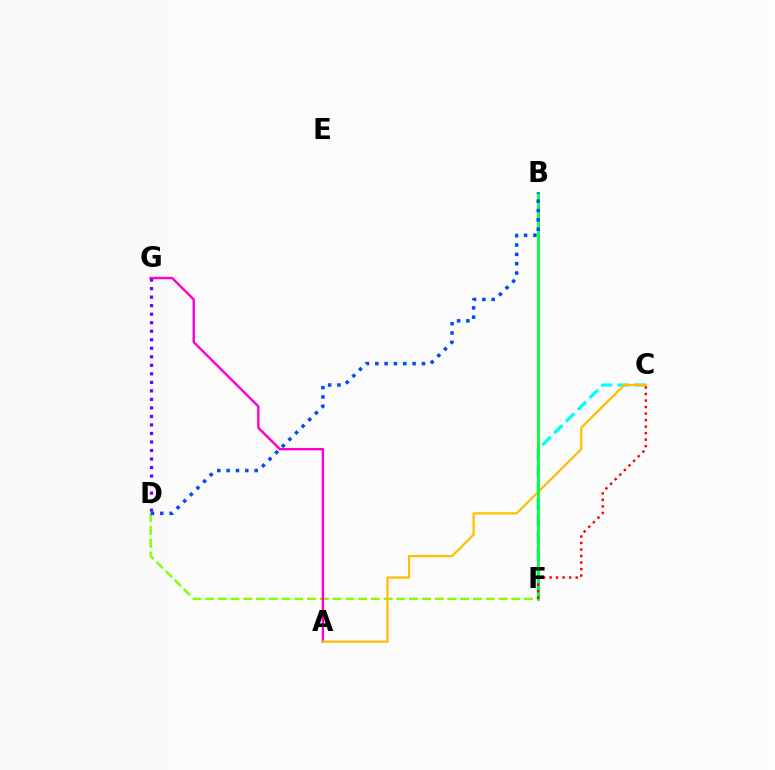{('D', 'F'): [{'color': '#84ff00', 'line_style': 'dashed', 'thickness': 1.73}], ('A', 'G'): [{'color': '#ff00cf', 'line_style': 'solid', 'thickness': 1.73}], ('C', 'F'): [{'color': '#00fff6', 'line_style': 'dashed', 'thickness': 2.26}, {'color': '#ff0000', 'line_style': 'dotted', 'thickness': 1.77}], ('A', 'C'): [{'color': '#ffbd00', 'line_style': 'solid', 'thickness': 1.6}], ('D', 'G'): [{'color': '#7200ff', 'line_style': 'dotted', 'thickness': 2.32}], ('B', 'F'): [{'color': '#00ff39', 'line_style': 'solid', 'thickness': 2.03}], ('B', 'D'): [{'color': '#004bff', 'line_style': 'dotted', 'thickness': 2.54}]}